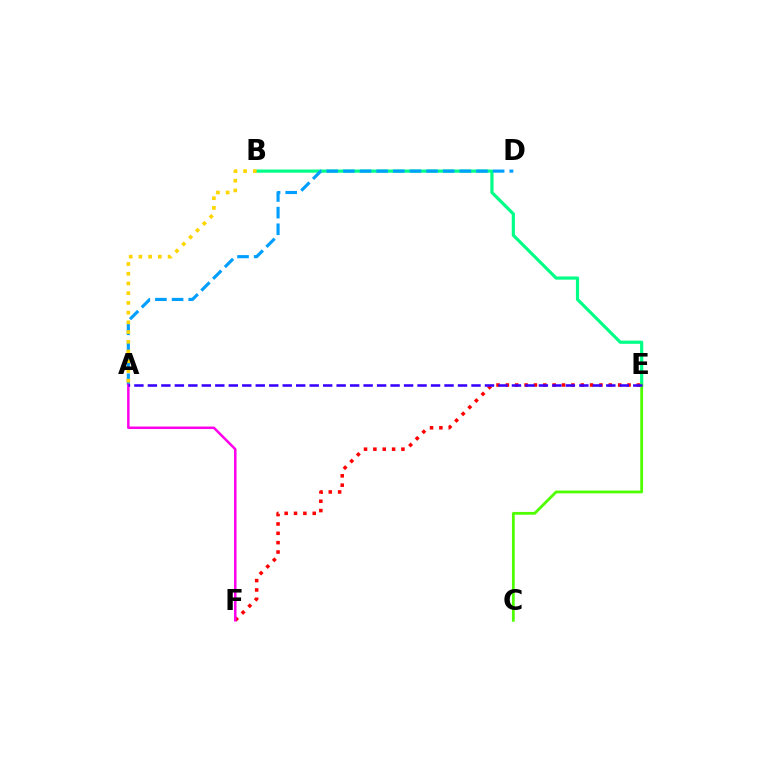{('B', 'E'): [{'color': '#00ff86', 'line_style': 'solid', 'thickness': 2.29}], ('E', 'F'): [{'color': '#ff0000', 'line_style': 'dotted', 'thickness': 2.54}], ('A', 'D'): [{'color': '#009eff', 'line_style': 'dashed', 'thickness': 2.26}], ('A', 'B'): [{'color': '#ffd500', 'line_style': 'dotted', 'thickness': 2.64}], ('A', 'F'): [{'color': '#ff00ed', 'line_style': 'solid', 'thickness': 1.8}], ('C', 'E'): [{'color': '#4fff00', 'line_style': 'solid', 'thickness': 2.01}], ('A', 'E'): [{'color': '#3700ff', 'line_style': 'dashed', 'thickness': 1.83}]}